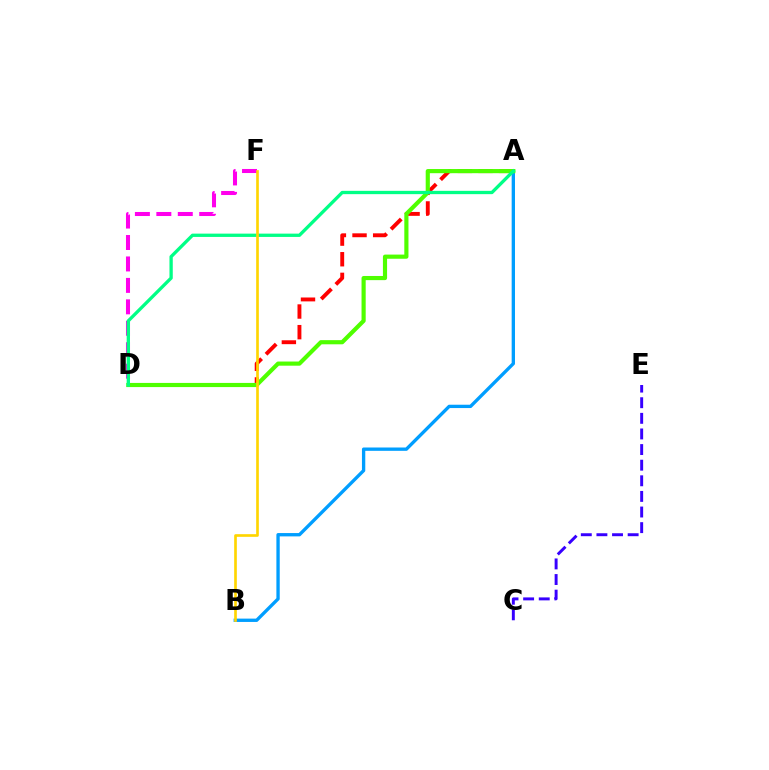{('A', 'D'): [{'color': '#ff0000', 'line_style': 'dashed', 'thickness': 2.8}, {'color': '#4fff00', 'line_style': 'solid', 'thickness': 2.99}, {'color': '#00ff86', 'line_style': 'solid', 'thickness': 2.38}], ('A', 'B'): [{'color': '#009eff', 'line_style': 'solid', 'thickness': 2.4}], ('D', 'F'): [{'color': '#ff00ed', 'line_style': 'dashed', 'thickness': 2.91}], ('C', 'E'): [{'color': '#3700ff', 'line_style': 'dashed', 'thickness': 2.12}], ('B', 'F'): [{'color': '#ffd500', 'line_style': 'solid', 'thickness': 1.92}]}